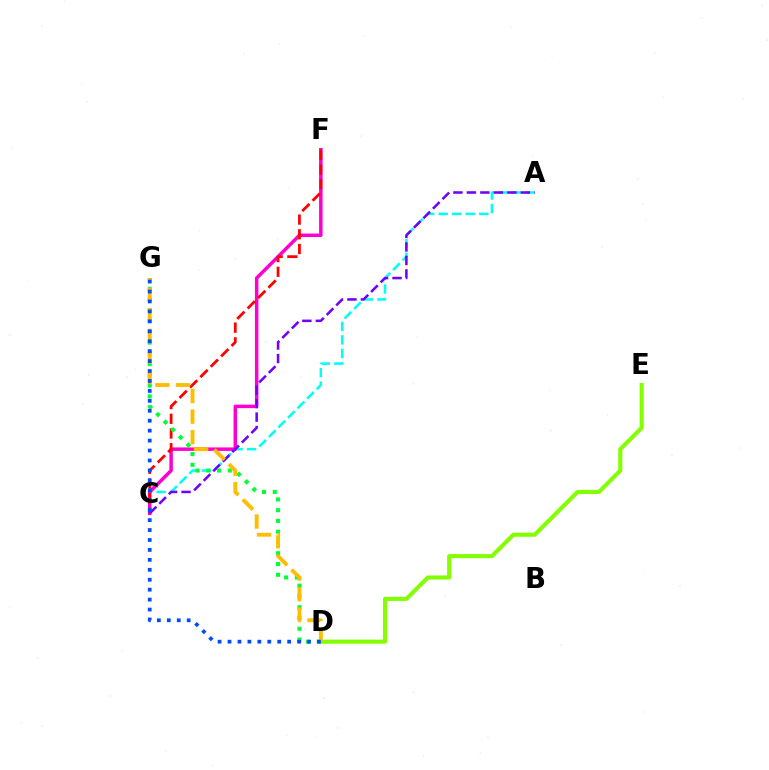{('A', 'C'): [{'color': '#00fff6', 'line_style': 'dashed', 'thickness': 1.84}, {'color': '#7200ff', 'line_style': 'dashed', 'thickness': 1.83}], ('D', 'E'): [{'color': '#84ff00', 'line_style': 'solid', 'thickness': 2.95}], ('C', 'F'): [{'color': '#ff00cf', 'line_style': 'solid', 'thickness': 2.51}, {'color': '#ff0000', 'line_style': 'dashed', 'thickness': 2.0}], ('D', 'G'): [{'color': '#00ff39', 'line_style': 'dotted', 'thickness': 2.92}, {'color': '#ffbd00', 'line_style': 'dashed', 'thickness': 2.8}, {'color': '#004bff', 'line_style': 'dotted', 'thickness': 2.7}]}